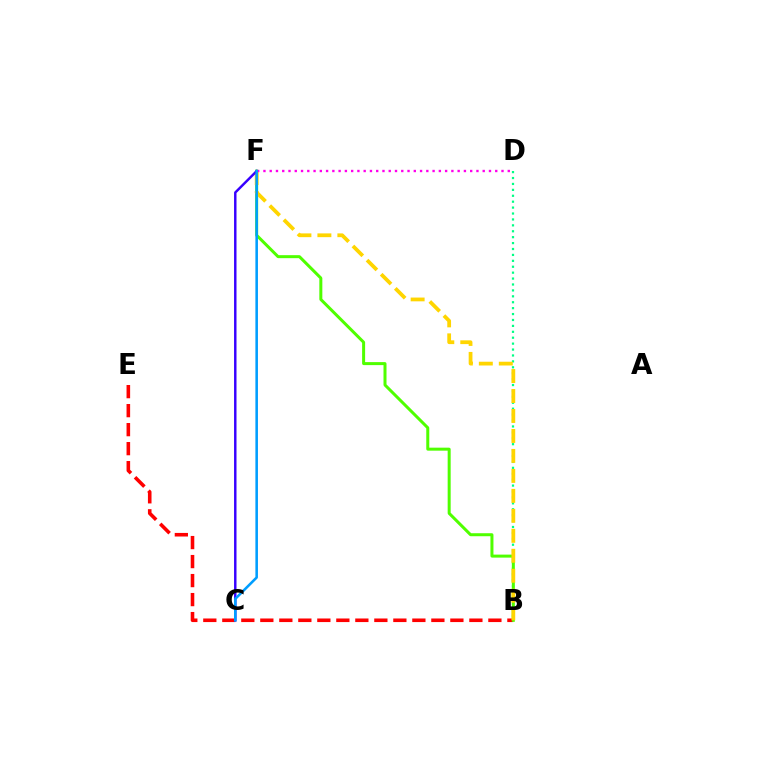{('B', 'E'): [{'color': '#ff0000', 'line_style': 'dashed', 'thickness': 2.58}], ('B', 'D'): [{'color': '#00ff86', 'line_style': 'dotted', 'thickness': 1.61}], ('B', 'F'): [{'color': '#4fff00', 'line_style': 'solid', 'thickness': 2.16}, {'color': '#ffd500', 'line_style': 'dashed', 'thickness': 2.71}], ('C', 'F'): [{'color': '#3700ff', 'line_style': 'solid', 'thickness': 1.77}, {'color': '#009eff', 'line_style': 'solid', 'thickness': 1.85}], ('D', 'F'): [{'color': '#ff00ed', 'line_style': 'dotted', 'thickness': 1.7}]}